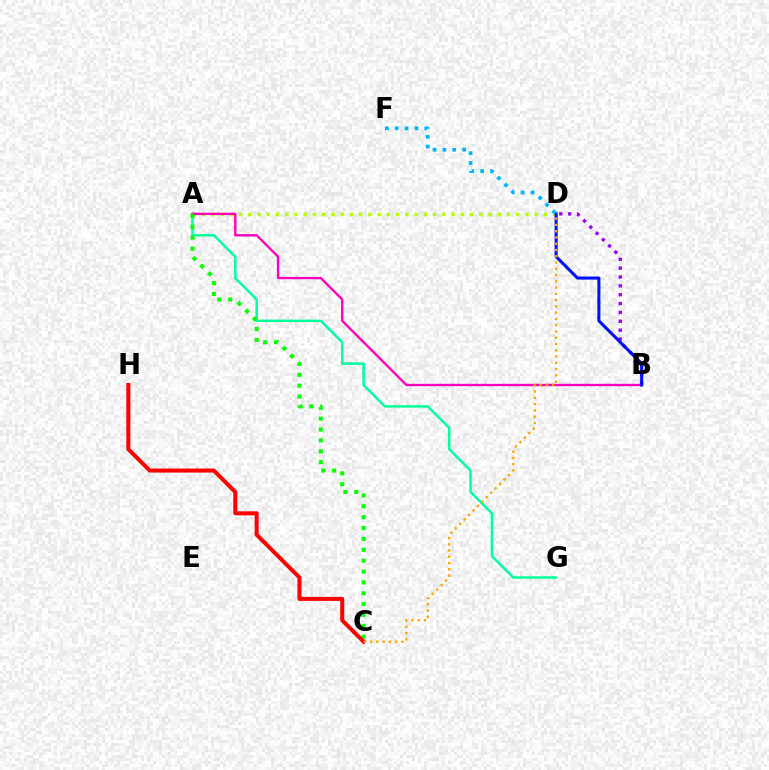{('B', 'D'): [{'color': '#9b00ff', 'line_style': 'dotted', 'thickness': 2.41}, {'color': '#0010ff', 'line_style': 'solid', 'thickness': 2.2}], ('A', 'G'): [{'color': '#00ff9d', 'line_style': 'solid', 'thickness': 1.79}], ('A', 'D'): [{'color': '#b3ff00', 'line_style': 'dotted', 'thickness': 2.51}], ('A', 'B'): [{'color': '#ff00bd', 'line_style': 'solid', 'thickness': 1.69}], ('A', 'C'): [{'color': '#08ff00', 'line_style': 'dotted', 'thickness': 2.95}], ('C', 'H'): [{'color': '#ff0000', 'line_style': 'solid', 'thickness': 2.89}], ('D', 'F'): [{'color': '#00b5ff', 'line_style': 'dotted', 'thickness': 2.68}], ('C', 'D'): [{'color': '#ffa500', 'line_style': 'dotted', 'thickness': 1.7}]}